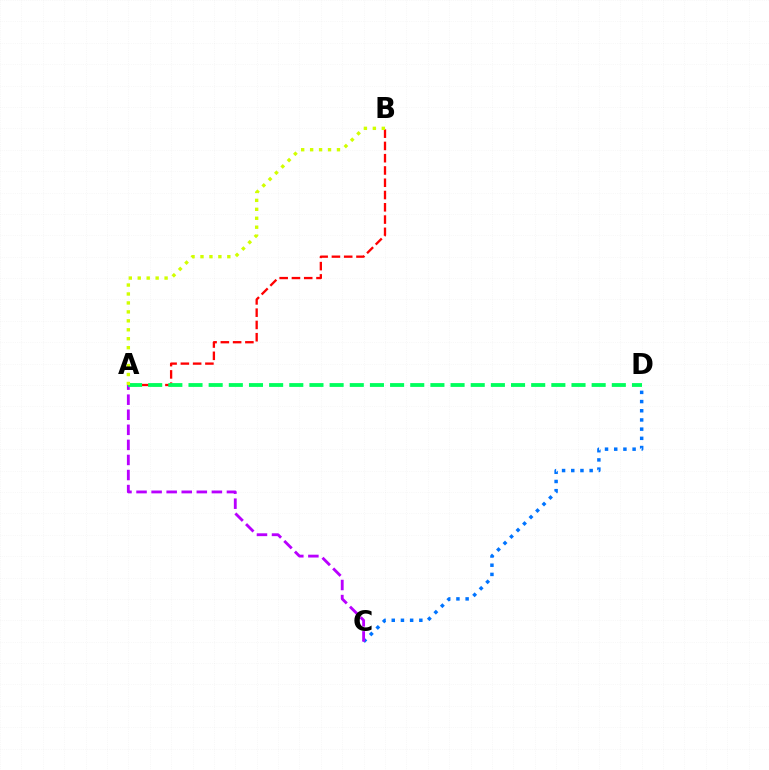{('C', 'D'): [{'color': '#0074ff', 'line_style': 'dotted', 'thickness': 2.5}], ('A', 'C'): [{'color': '#b900ff', 'line_style': 'dashed', 'thickness': 2.05}], ('A', 'B'): [{'color': '#ff0000', 'line_style': 'dashed', 'thickness': 1.67}, {'color': '#d1ff00', 'line_style': 'dotted', 'thickness': 2.43}], ('A', 'D'): [{'color': '#00ff5c', 'line_style': 'dashed', 'thickness': 2.74}]}